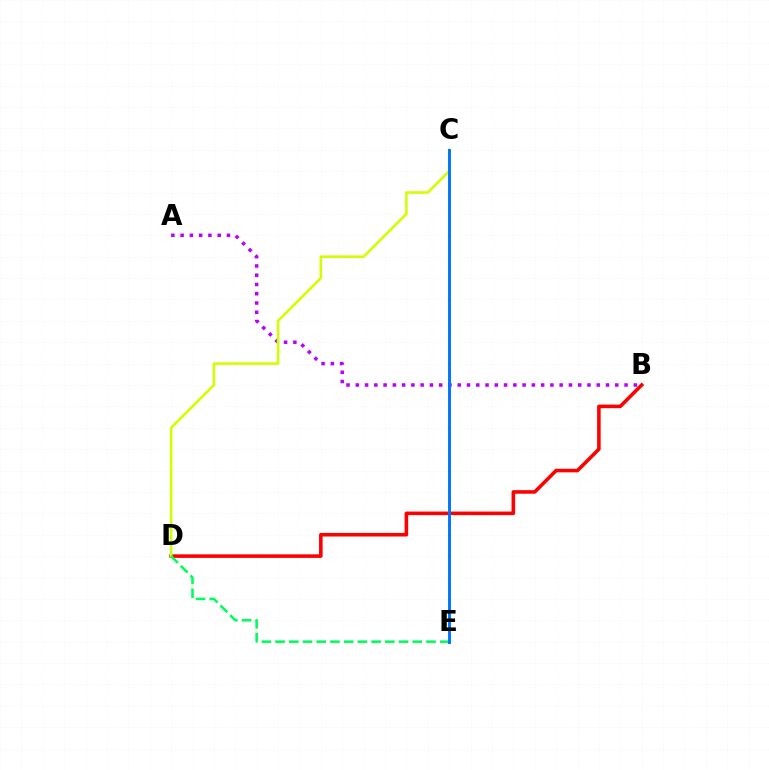{('A', 'B'): [{'color': '#b900ff', 'line_style': 'dotted', 'thickness': 2.52}], ('B', 'D'): [{'color': '#ff0000', 'line_style': 'solid', 'thickness': 2.57}], ('C', 'D'): [{'color': '#d1ff00', 'line_style': 'solid', 'thickness': 1.87}], ('D', 'E'): [{'color': '#00ff5c', 'line_style': 'dashed', 'thickness': 1.86}], ('C', 'E'): [{'color': '#0074ff', 'line_style': 'solid', 'thickness': 2.1}]}